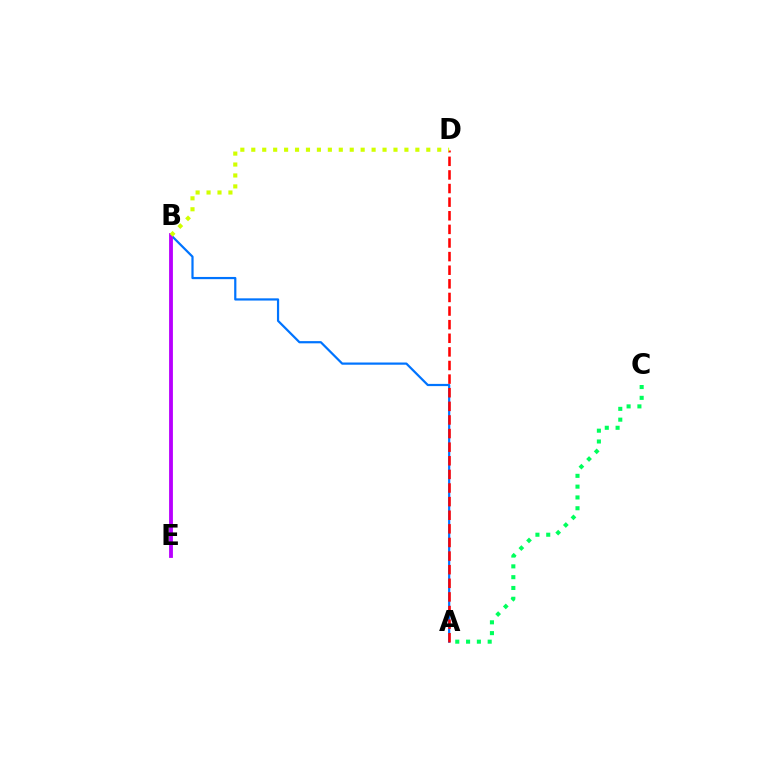{('A', 'B'): [{'color': '#0074ff', 'line_style': 'solid', 'thickness': 1.59}], ('A', 'D'): [{'color': '#ff0000', 'line_style': 'dashed', 'thickness': 1.85}], ('A', 'C'): [{'color': '#00ff5c', 'line_style': 'dotted', 'thickness': 2.94}], ('B', 'E'): [{'color': '#b900ff', 'line_style': 'solid', 'thickness': 2.76}], ('B', 'D'): [{'color': '#d1ff00', 'line_style': 'dotted', 'thickness': 2.97}]}